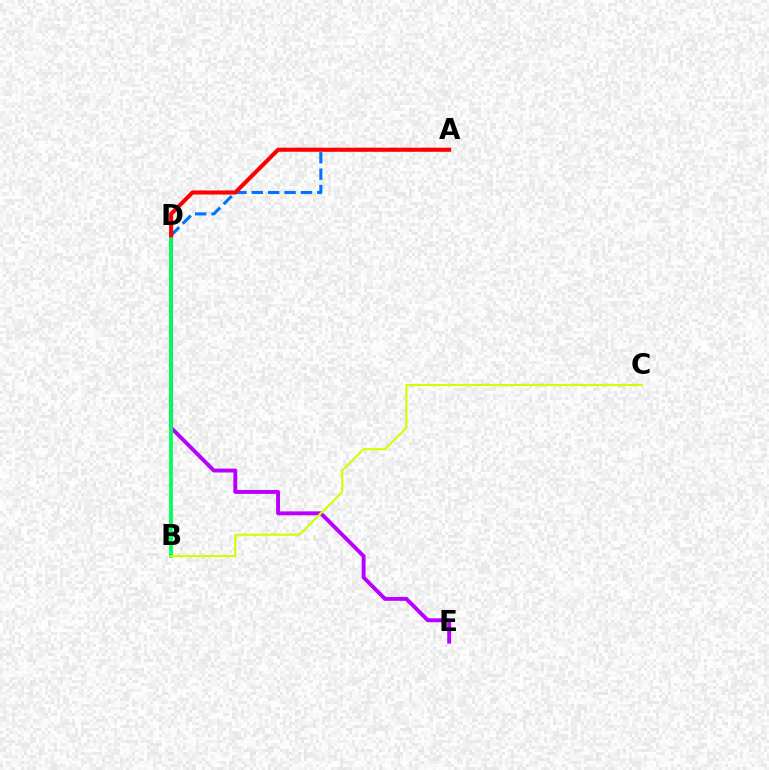{('A', 'D'): [{'color': '#0074ff', 'line_style': 'dashed', 'thickness': 2.22}, {'color': '#ff0000', 'line_style': 'solid', 'thickness': 2.93}], ('D', 'E'): [{'color': '#b900ff', 'line_style': 'solid', 'thickness': 2.82}], ('B', 'D'): [{'color': '#00ff5c', 'line_style': 'solid', 'thickness': 2.72}], ('B', 'C'): [{'color': '#d1ff00', 'line_style': 'solid', 'thickness': 1.53}]}